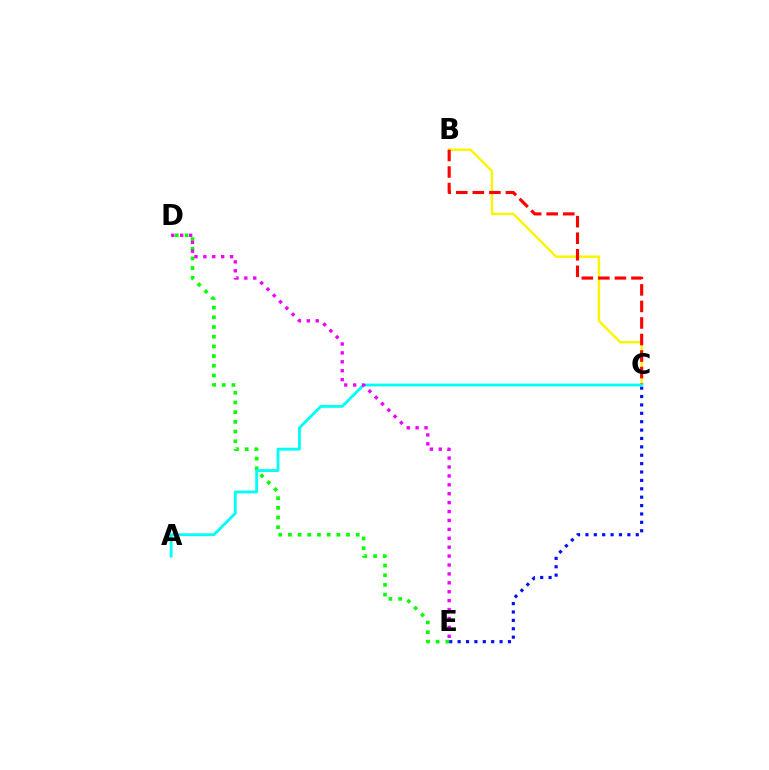{('C', 'E'): [{'color': '#0010ff', 'line_style': 'dotted', 'thickness': 2.28}], ('B', 'C'): [{'color': '#fcf500', 'line_style': 'solid', 'thickness': 1.76}, {'color': '#ff0000', 'line_style': 'dashed', 'thickness': 2.25}], ('D', 'E'): [{'color': '#08ff00', 'line_style': 'dotted', 'thickness': 2.63}, {'color': '#ee00ff', 'line_style': 'dotted', 'thickness': 2.42}], ('A', 'C'): [{'color': '#00fff6', 'line_style': 'solid', 'thickness': 2.05}]}